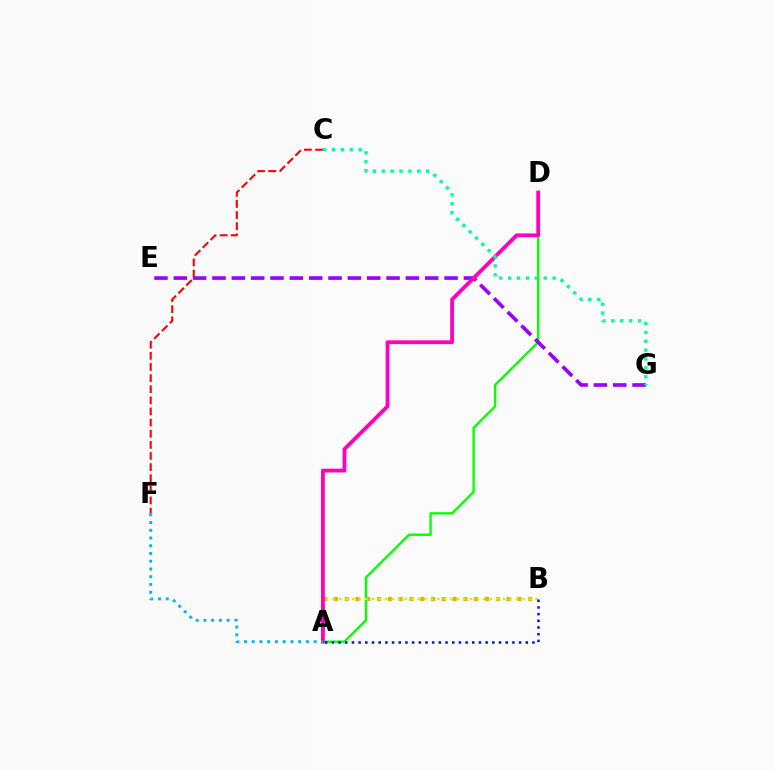{('C', 'F'): [{'color': '#ff0000', 'line_style': 'dashed', 'thickness': 1.51}], ('A', 'B'): [{'color': '#ffa500', 'line_style': 'dotted', 'thickness': 2.93}, {'color': '#b3ff00', 'line_style': 'dotted', 'thickness': 1.78}, {'color': '#0010ff', 'line_style': 'dotted', 'thickness': 1.82}], ('A', 'D'): [{'color': '#08ff00', 'line_style': 'solid', 'thickness': 1.71}, {'color': '#ff00bd', 'line_style': 'solid', 'thickness': 2.73}], ('E', 'G'): [{'color': '#9b00ff', 'line_style': 'dashed', 'thickness': 2.63}], ('A', 'F'): [{'color': '#00b5ff', 'line_style': 'dotted', 'thickness': 2.1}], ('C', 'G'): [{'color': '#00ff9d', 'line_style': 'dotted', 'thickness': 2.42}]}